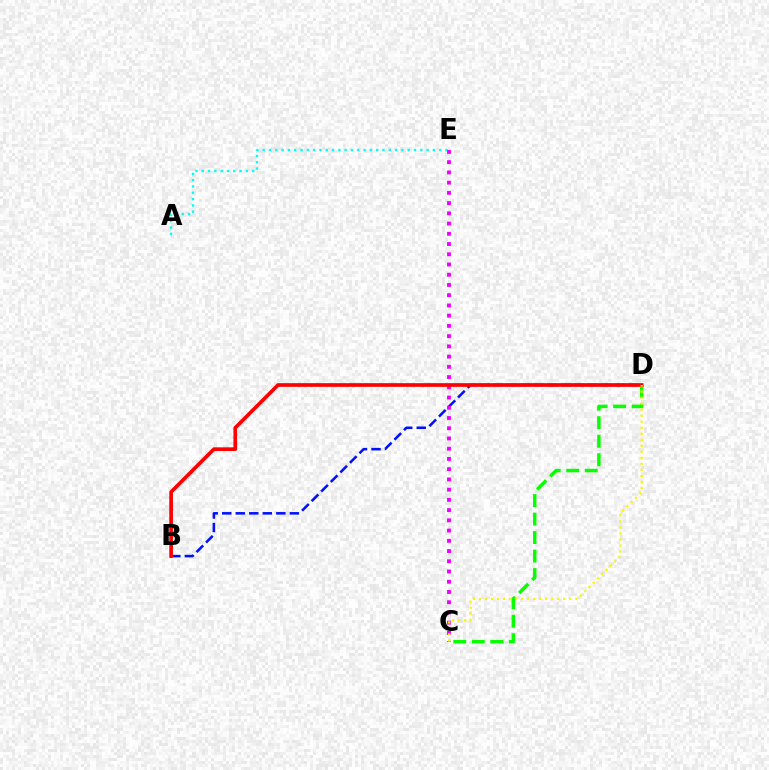{('B', 'D'): [{'color': '#0010ff', 'line_style': 'dashed', 'thickness': 1.84}, {'color': '#ff0000', 'line_style': 'solid', 'thickness': 2.66}], ('A', 'E'): [{'color': '#00fff6', 'line_style': 'dotted', 'thickness': 1.71}], ('C', 'E'): [{'color': '#ee00ff', 'line_style': 'dotted', 'thickness': 2.78}], ('C', 'D'): [{'color': '#08ff00', 'line_style': 'dashed', 'thickness': 2.51}, {'color': '#fcf500', 'line_style': 'dotted', 'thickness': 1.64}]}